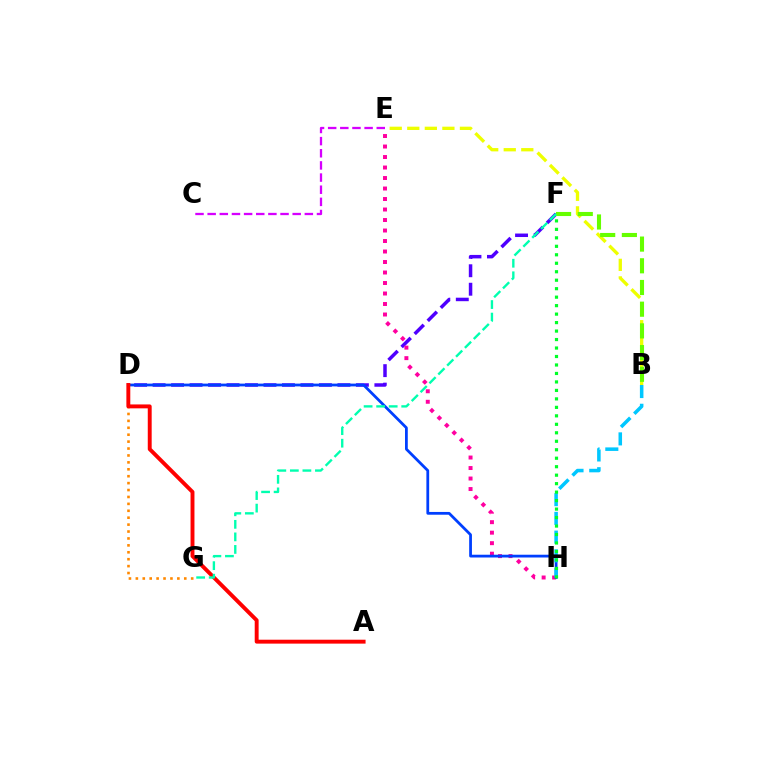{('B', 'E'): [{'color': '#eeff00', 'line_style': 'dashed', 'thickness': 2.38}], ('D', 'F'): [{'color': '#4f00ff', 'line_style': 'dashed', 'thickness': 2.51}], ('D', 'G'): [{'color': '#ff8800', 'line_style': 'dotted', 'thickness': 1.88}], ('E', 'H'): [{'color': '#ff00a0', 'line_style': 'dotted', 'thickness': 2.85}], ('D', 'H'): [{'color': '#003fff', 'line_style': 'solid', 'thickness': 2.0}], ('B', 'F'): [{'color': '#66ff00', 'line_style': 'dashed', 'thickness': 2.95}], ('B', 'H'): [{'color': '#00c7ff', 'line_style': 'dashed', 'thickness': 2.55}], ('A', 'D'): [{'color': '#ff0000', 'line_style': 'solid', 'thickness': 2.82}], ('C', 'E'): [{'color': '#d600ff', 'line_style': 'dashed', 'thickness': 1.65}], ('F', 'H'): [{'color': '#00ff27', 'line_style': 'dotted', 'thickness': 2.3}], ('F', 'G'): [{'color': '#00ffaf', 'line_style': 'dashed', 'thickness': 1.7}]}